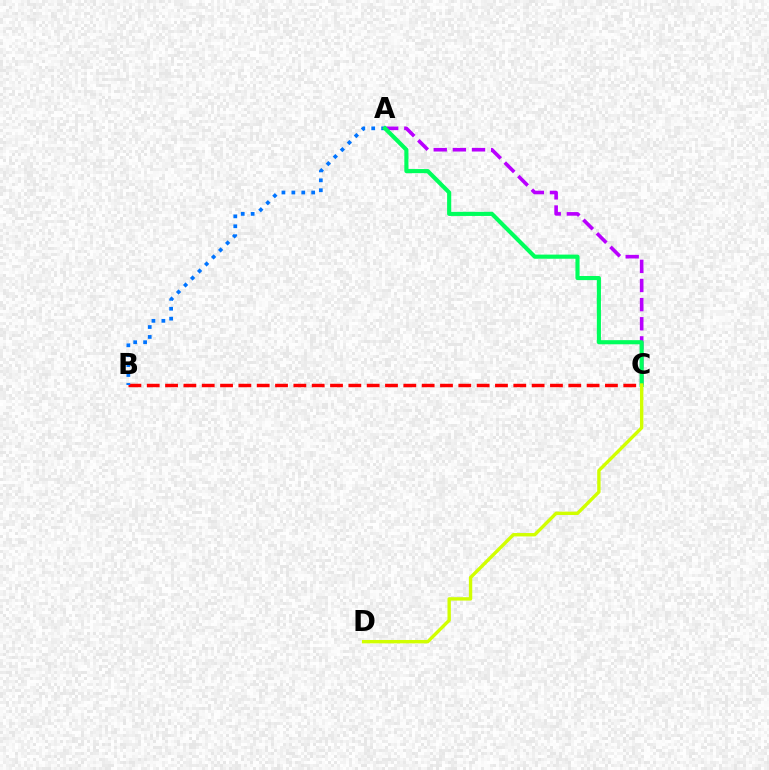{('B', 'C'): [{'color': '#ff0000', 'line_style': 'dashed', 'thickness': 2.49}], ('A', 'B'): [{'color': '#0074ff', 'line_style': 'dotted', 'thickness': 2.69}], ('A', 'C'): [{'color': '#b900ff', 'line_style': 'dashed', 'thickness': 2.6}, {'color': '#00ff5c', 'line_style': 'solid', 'thickness': 2.97}], ('C', 'D'): [{'color': '#d1ff00', 'line_style': 'solid', 'thickness': 2.43}]}